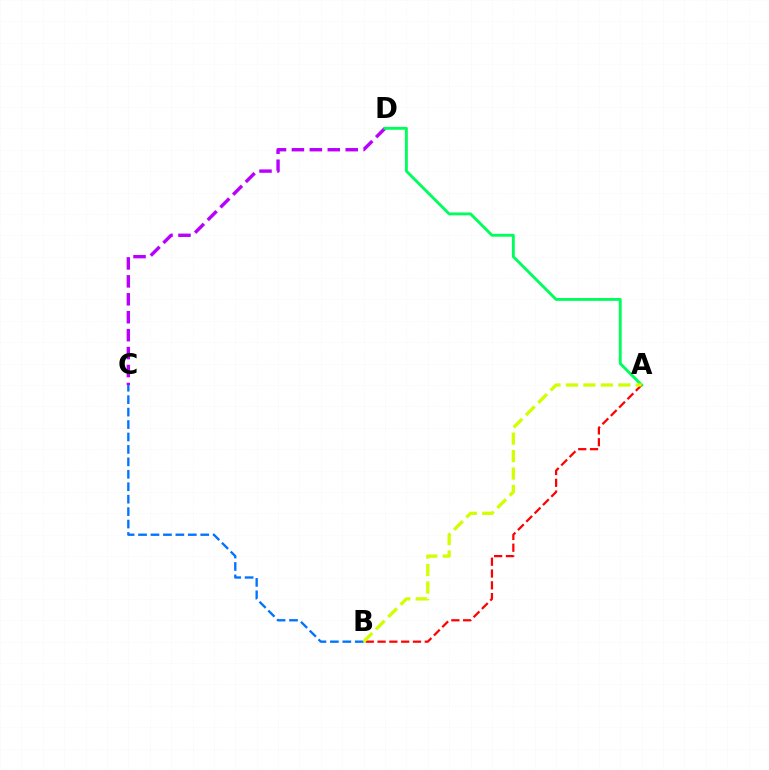{('C', 'D'): [{'color': '#b900ff', 'line_style': 'dashed', 'thickness': 2.44}], ('B', 'C'): [{'color': '#0074ff', 'line_style': 'dashed', 'thickness': 1.69}], ('A', 'D'): [{'color': '#00ff5c', 'line_style': 'solid', 'thickness': 2.07}], ('A', 'B'): [{'color': '#ff0000', 'line_style': 'dashed', 'thickness': 1.6}, {'color': '#d1ff00', 'line_style': 'dashed', 'thickness': 2.37}]}